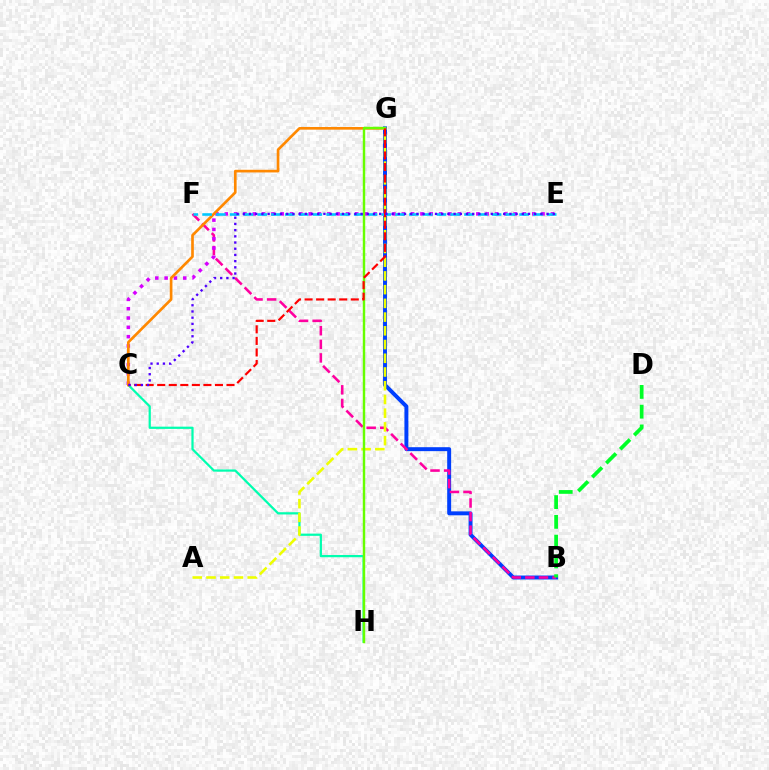{('C', 'H'): [{'color': '#00ffaf', 'line_style': 'solid', 'thickness': 1.61}], ('B', 'G'): [{'color': '#003fff', 'line_style': 'solid', 'thickness': 2.84}], ('B', 'F'): [{'color': '#ff00a0', 'line_style': 'dashed', 'thickness': 1.85}], ('C', 'E'): [{'color': '#d600ff', 'line_style': 'dotted', 'thickness': 2.53}, {'color': '#4f00ff', 'line_style': 'dotted', 'thickness': 1.68}], ('B', 'D'): [{'color': '#00ff27', 'line_style': 'dashed', 'thickness': 2.69}], ('C', 'G'): [{'color': '#ff8800', 'line_style': 'solid', 'thickness': 1.92}, {'color': '#ff0000', 'line_style': 'dashed', 'thickness': 1.57}], ('E', 'F'): [{'color': '#00c7ff', 'line_style': 'dashed', 'thickness': 1.87}], ('A', 'G'): [{'color': '#eeff00', 'line_style': 'dashed', 'thickness': 1.86}], ('G', 'H'): [{'color': '#66ff00', 'line_style': 'solid', 'thickness': 1.75}]}